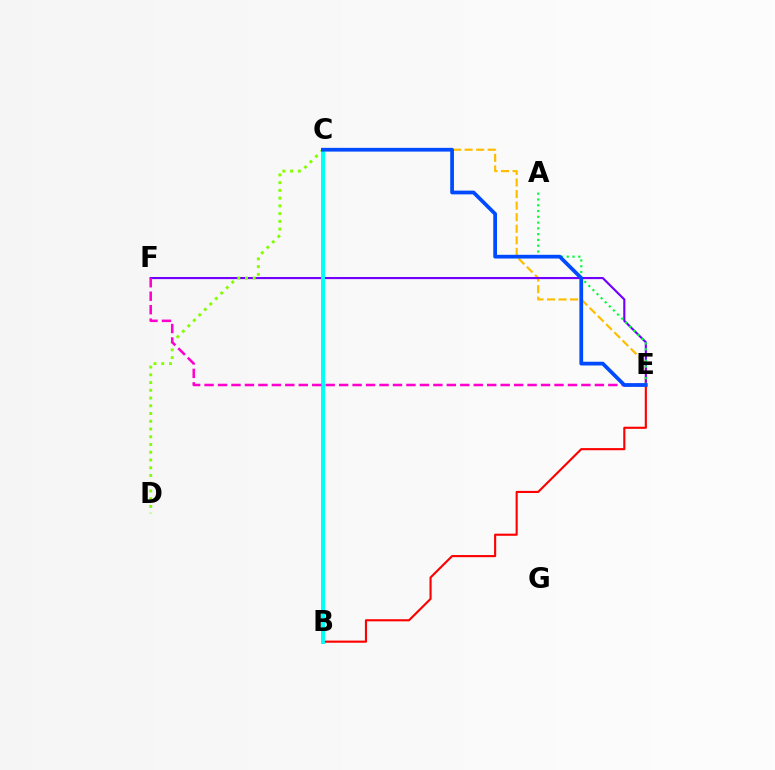{('C', 'E'): [{'color': '#ffbd00', 'line_style': 'dashed', 'thickness': 1.57}, {'color': '#004bff', 'line_style': 'solid', 'thickness': 2.69}], ('E', 'F'): [{'color': '#7200ff', 'line_style': 'solid', 'thickness': 1.54}, {'color': '#ff00cf', 'line_style': 'dashed', 'thickness': 1.83}], ('B', 'E'): [{'color': '#ff0000', 'line_style': 'solid', 'thickness': 1.53}], ('A', 'E'): [{'color': '#00ff39', 'line_style': 'dotted', 'thickness': 1.57}], ('C', 'D'): [{'color': '#84ff00', 'line_style': 'dotted', 'thickness': 2.1}], ('B', 'C'): [{'color': '#00fff6', 'line_style': 'solid', 'thickness': 2.83}]}